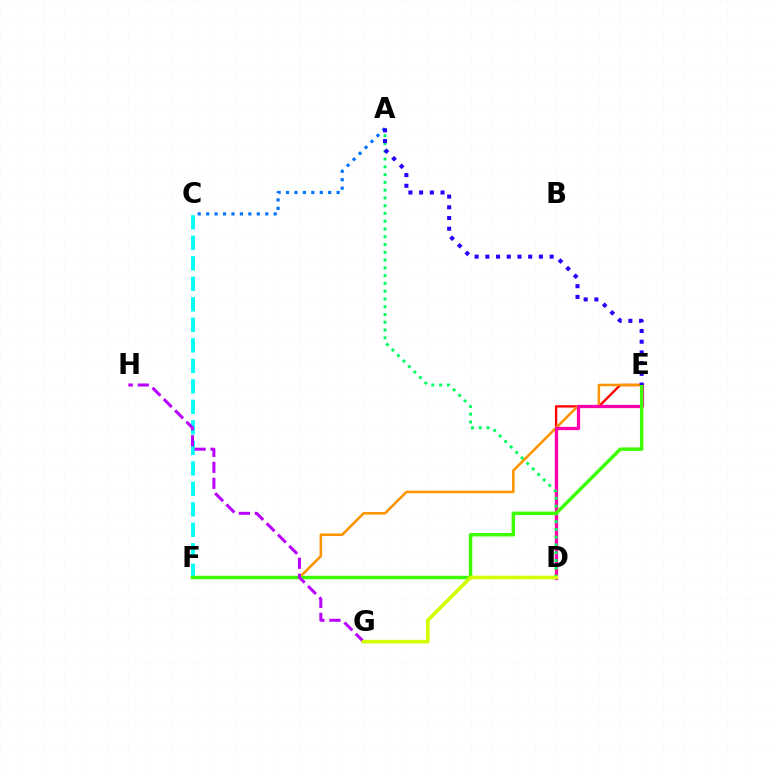{('D', 'E'): [{'color': '#ff0000', 'line_style': 'solid', 'thickness': 1.69}, {'color': '#ff00ac', 'line_style': 'solid', 'thickness': 2.35}], ('E', 'F'): [{'color': '#ff9400', 'line_style': 'solid', 'thickness': 1.85}, {'color': '#3dff00', 'line_style': 'solid', 'thickness': 2.49}], ('A', 'D'): [{'color': '#00ff5c', 'line_style': 'dotted', 'thickness': 2.11}], ('A', 'C'): [{'color': '#0074ff', 'line_style': 'dotted', 'thickness': 2.29}], ('C', 'F'): [{'color': '#00fff6', 'line_style': 'dashed', 'thickness': 2.79}], ('G', 'H'): [{'color': '#b900ff', 'line_style': 'dashed', 'thickness': 2.17}], ('D', 'G'): [{'color': '#d1ff00', 'line_style': 'solid', 'thickness': 2.61}], ('A', 'E'): [{'color': '#2500ff', 'line_style': 'dotted', 'thickness': 2.91}]}